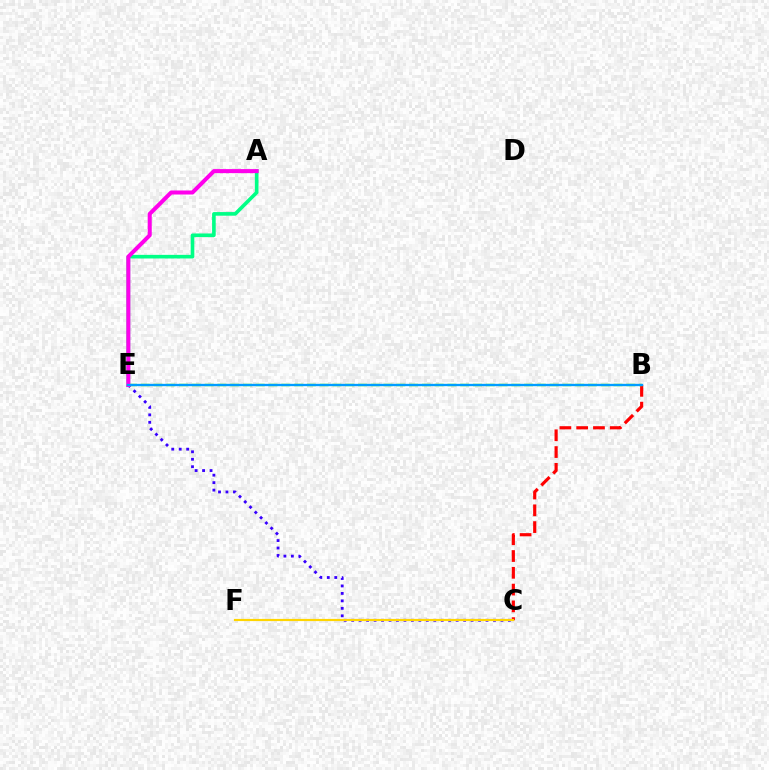{('A', 'E'): [{'color': '#00ff86', 'line_style': 'solid', 'thickness': 2.6}, {'color': '#ff00ed', 'line_style': 'solid', 'thickness': 2.9}], ('C', 'E'): [{'color': '#3700ff', 'line_style': 'dotted', 'thickness': 2.03}], ('B', 'C'): [{'color': '#ff0000', 'line_style': 'dashed', 'thickness': 2.28}], ('B', 'E'): [{'color': '#4fff00', 'line_style': 'dashed', 'thickness': 1.74}, {'color': '#009eff', 'line_style': 'solid', 'thickness': 1.67}], ('C', 'F'): [{'color': '#ffd500', 'line_style': 'solid', 'thickness': 1.57}]}